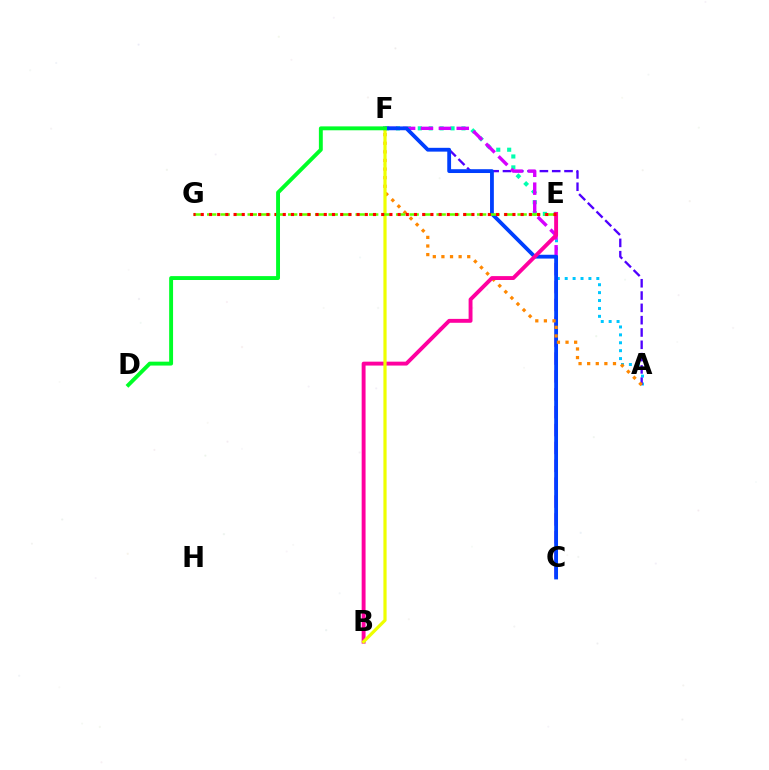{('A', 'E'): [{'color': '#00c7ff', 'line_style': 'dotted', 'thickness': 2.15}], ('E', 'F'): [{'color': '#00ffaf', 'line_style': 'dotted', 'thickness': 2.97}], ('A', 'F'): [{'color': '#4f00ff', 'line_style': 'dashed', 'thickness': 1.67}, {'color': '#ff8800', 'line_style': 'dotted', 'thickness': 2.34}], ('C', 'F'): [{'color': '#d600ff', 'line_style': 'dashed', 'thickness': 2.43}, {'color': '#003fff', 'line_style': 'solid', 'thickness': 2.74}], ('B', 'E'): [{'color': '#ff00a0', 'line_style': 'solid', 'thickness': 2.81}], ('B', 'F'): [{'color': '#eeff00', 'line_style': 'solid', 'thickness': 2.31}], ('E', 'G'): [{'color': '#66ff00', 'line_style': 'dashed', 'thickness': 1.83}, {'color': '#ff0000', 'line_style': 'dotted', 'thickness': 2.23}], ('D', 'F'): [{'color': '#00ff27', 'line_style': 'solid', 'thickness': 2.81}]}